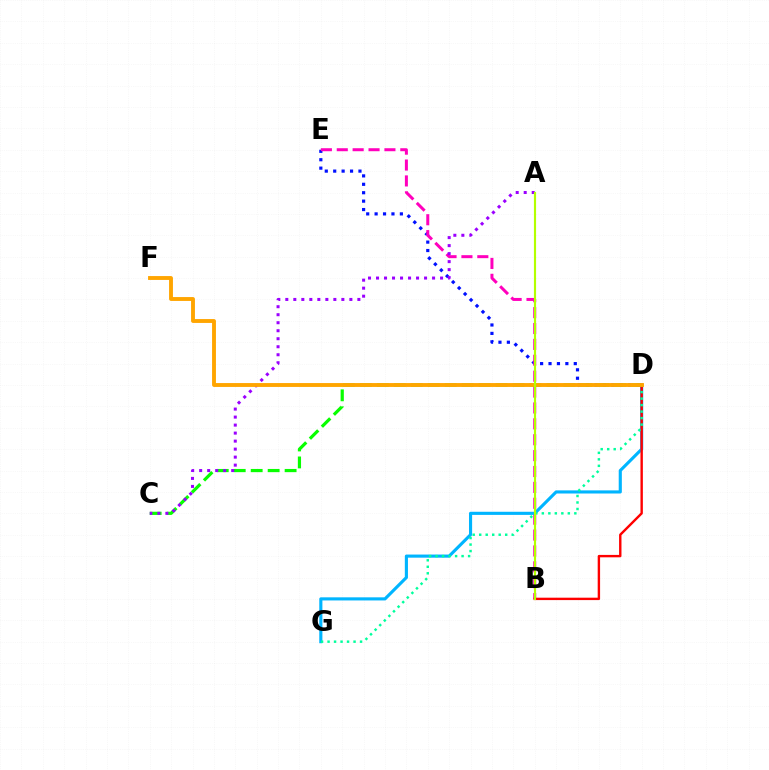{('D', 'E'): [{'color': '#0010ff', 'line_style': 'dotted', 'thickness': 2.29}], ('B', 'E'): [{'color': '#ff00bd', 'line_style': 'dashed', 'thickness': 2.16}], ('D', 'G'): [{'color': '#00b5ff', 'line_style': 'solid', 'thickness': 2.25}, {'color': '#00ff9d', 'line_style': 'dotted', 'thickness': 1.77}], ('C', 'D'): [{'color': '#08ff00', 'line_style': 'dashed', 'thickness': 2.3}], ('B', 'D'): [{'color': '#ff0000', 'line_style': 'solid', 'thickness': 1.73}], ('A', 'C'): [{'color': '#9b00ff', 'line_style': 'dotted', 'thickness': 2.18}], ('D', 'F'): [{'color': '#ffa500', 'line_style': 'solid', 'thickness': 2.79}], ('A', 'B'): [{'color': '#b3ff00', 'line_style': 'solid', 'thickness': 1.55}]}